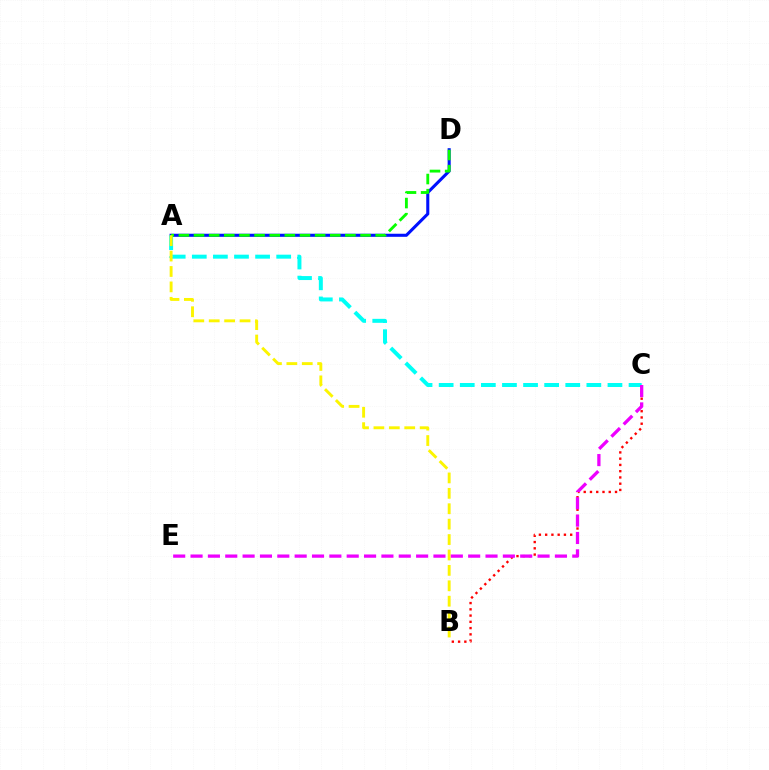{('A', 'D'): [{'color': '#0010ff', 'line_style': 'solid', 'thickness': 2.21}, {'color': '#08ff00', 'line_style': 'dashed', 'thickness': 2.06}], ('B', 'C'): [{'color': '#ff0000', 'line_style': 'dotted', 'thickness': 1.7}], ('A', 'C'): [{'color': '#00fff6', 'line_style': 'dashed', 'thickness': 2.87}], ('A', 'B'): [{'color': '#fcf500', 'line_style': 'dashed', 'thickness': 2.09}], ('C', 'E'): [{'color': '#ee00ff', 'line_style': 'dashed', 'thickness': 2.36}]}